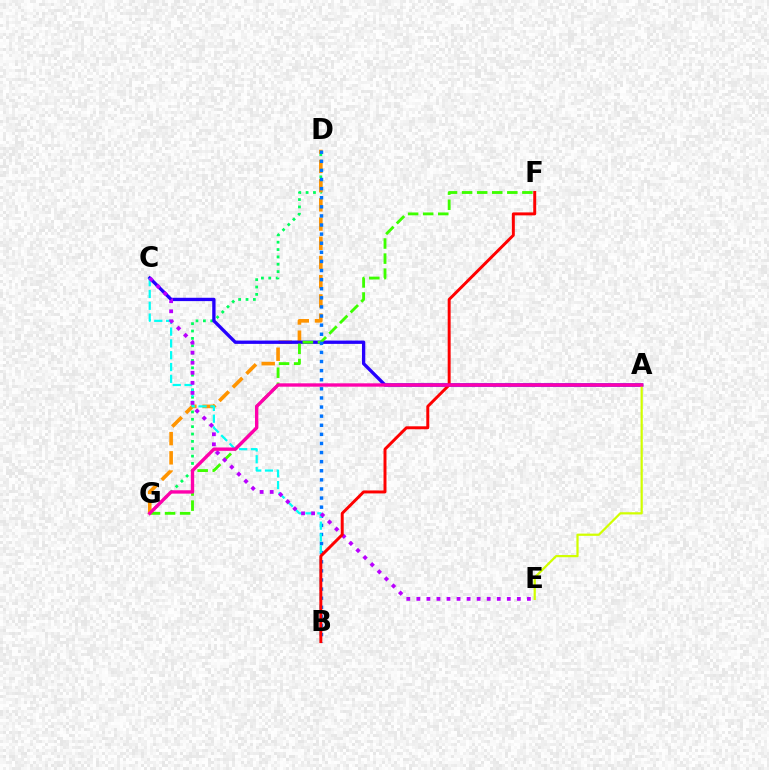{('D', 'G'): [{'color': '#00ff5c', 'line_style': 'dotted', 'thickness': 2.0}, {'color': '#ff9400', 'line_style': 'dashed', 'thickness': 2.61}], ('A', 'C'): [{'color': '#2500ff', 'line_style': 'solid', 'thickness': 2.39}], ('A', 'E'): [{'color': '#d1ff00', 'line_style': 'solid', 'thickness': 1.6}], ('F', 'G'): [{'color': '#3dff00', 'line_style': 'dashed', 'thickness': 2.05}], ('B', 'D'): [{'color': '#0074ff', 'line_style': 'dotted', 'thickness': 2.47}], ('B', 'C'): [{'color': '#00fff6', 'line_style': 'dashed', 'thickness': 1.6}], ('C', 'E'): [{'color': '#b900ff', 'line_style': 'dotted', 'thickness': 2.73}], ('B', 'F'): [{'color': '#ff0000', 'line_style': 'solid', 'thickness': 2.13}], ('A', 'G'): [{'color': '#ff00ac', 'line_style': 'solid', 'thickness': 2.42}]}